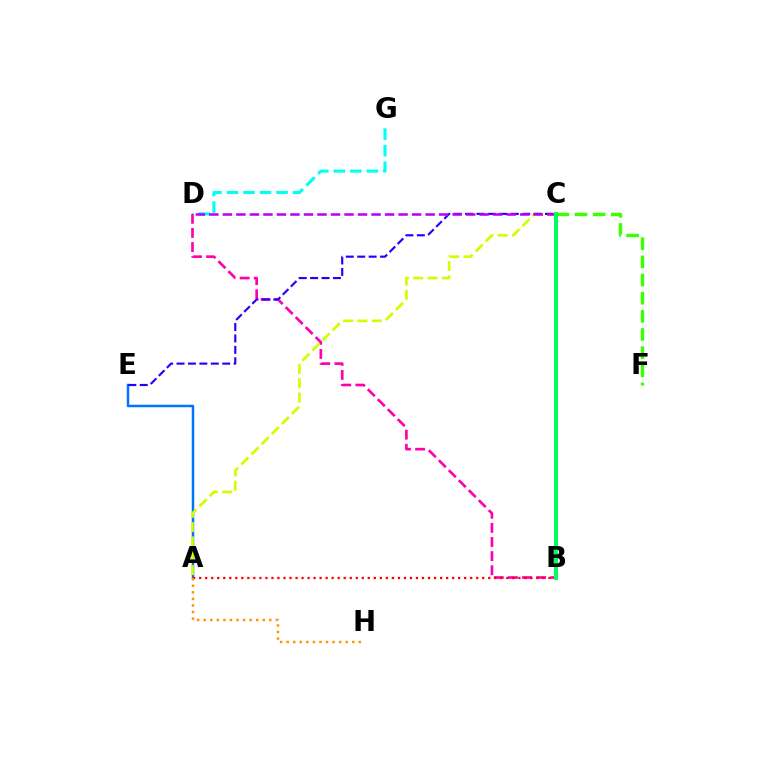{('C', 'F'): [{'color': '#3dff00', 'line_style': 'dashed', 'thickness': 2.47}], ('D', 'G'): [{'color': '#00fff6', 'line_style': 'dashed', 'thickness': 2.25}], ('A', 'E'): [{'color': '#0074ff', 'line_style': 'solid', 'thickness': 1.79}], ('B', 'D'): [{'color': '#ff00ac', 'line_style': 'dashed', 'thickness': 1.92}], ('A', 'C'): [{'color': '#d1ff00', 'line_style': 'dashed', 'thickness': 1.95}], ('C', 'E'): [{'color': '#2500ff', 'line_style': 'dashed', 'thickness': 1.55}], ('A', 'B'): [{'color': '#ff0000', 'line_style': 'dotted', 'thickness': 1.64}], ('A', 'H'): [{'color': '#ff9400', 'line_style': 'dotted', 'thickness': 1.78}], ('C', 'D'): [{'color': '#b900ff', 'line_style': 'dashed', 'thickness': 1.84}], ('B', 'C'): [{'color': '#00ff5c', 'line_style': 'solid', 'thickness': 2.89}]}